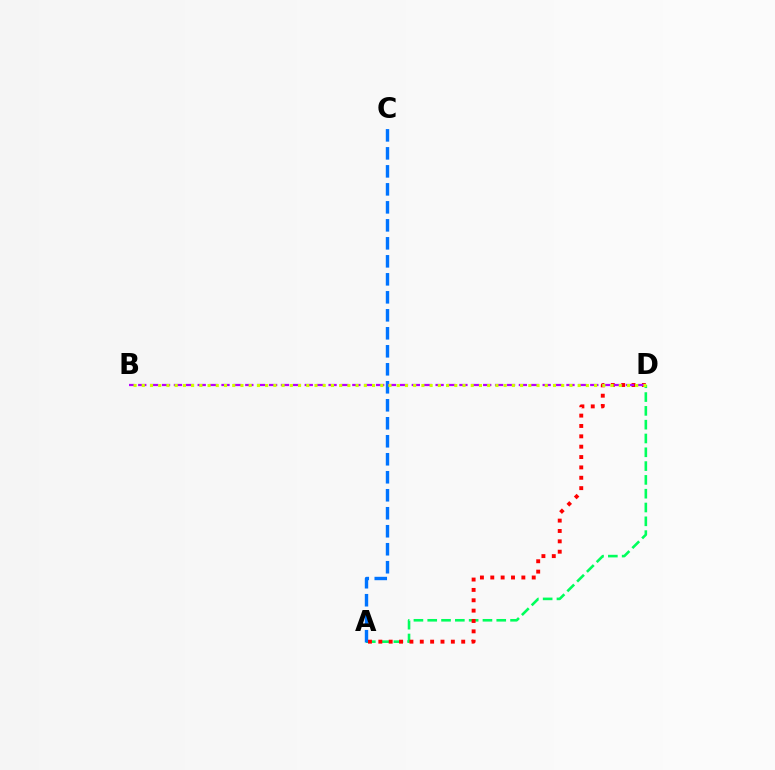{('A', 'D'): [{'color': '#00ff5c', 'line_style': 'dashed', 'thickness': 1.88}, {'color': '#ff0000', 'line_style': 'dotted', 'thickness': 2.81}], ('A', 'C'): [{'color': '#0074ff', 'line_style': 'dashed', 'thickness': 2.44}], ('B', 'D'): [{'color': '#b900ff', 'line_style': 'dashed', 'thickness': 1.62}, {'color': '#d1ff00', 'line_style': 'dotted', 'thickness': 2.23}]}